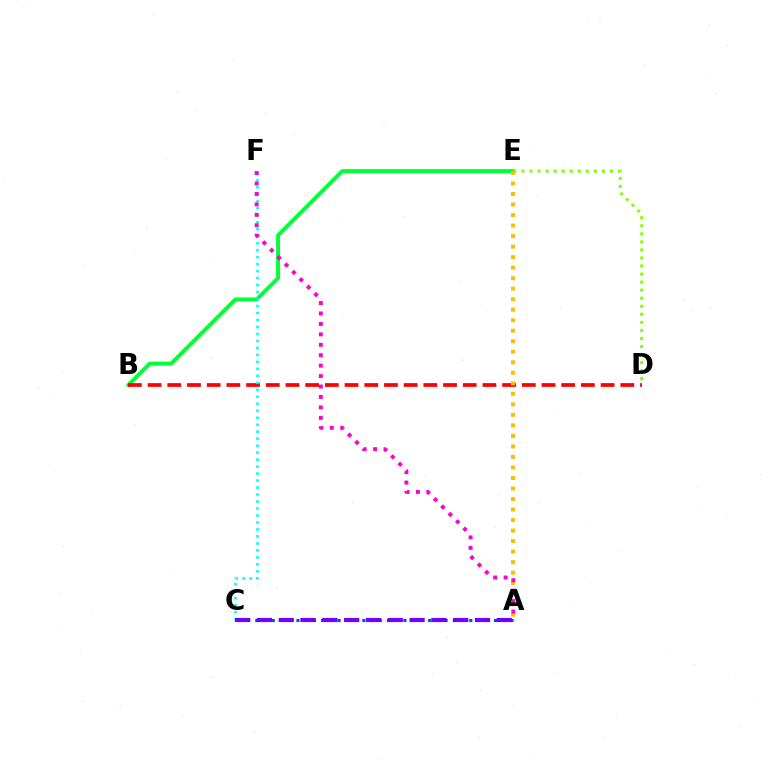{('B', 'E'): [{'color': '#00ff39', 'line_style': 'solid', 'thickness': 2.83}], ('D', 'E'): [{'color': '#84ff00', 'line_style': 'dotted', 'thickness': 2.19}], ('A', 'C'): [{'color': '#004bff', 'line_style': 'dotted', 'thickness': 2.24}, {'color': '#7200ff', 'line_style': 'dashed', 'thickness': 2.96}], ('B', 'D'): [{'color': '#ff0000', 'line_style': 'dashed', 'thickness': 2.68}], ('A', 'E'): [{'color': '#ffbd00', 'line_style': 'dotted', 'thickness': 2.86}], ('C', 'F'): [{'color': '#00fff6', 'line_style': 'dotted', 'thickness': 1.9}], ('A', 'F'): [{'color': '#ff00cf', 'line_style': 'dotted', 'thickness': 2.84}]}